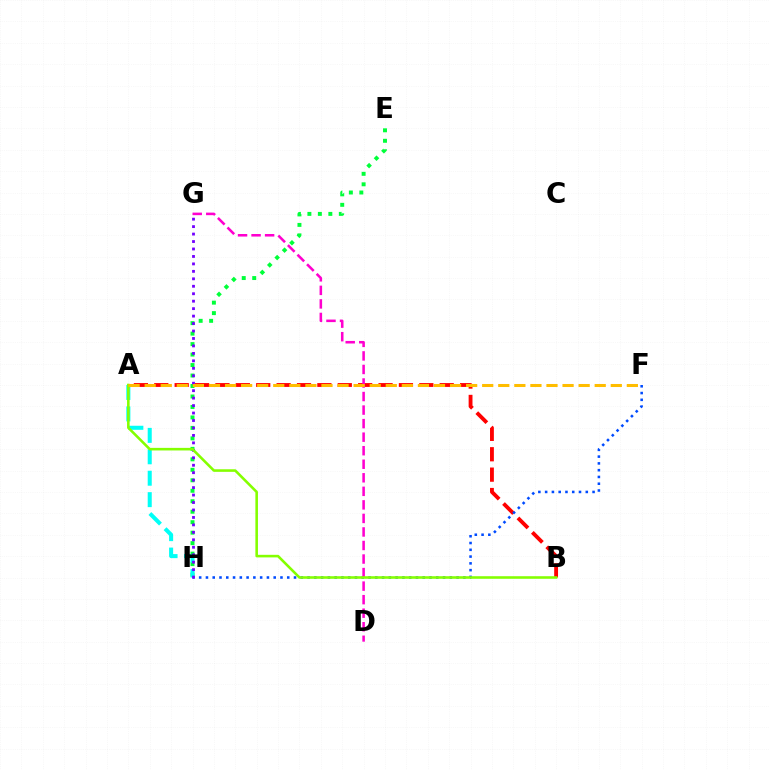{('A', 'B'): [{'color': '#ff0000', 'line_style': 'dashed', 'thickness': 2.77}, {'color': '#84ff00', 'line_style': 'solid', 'thickness': 1.86}], ('F', 'H'): [{'color': '#004bff', 'line_style': 'dotted', 'thickness': 1.84}], ('E', 'H'): [{'color': '#00ff39', 'line_style': 'dotted', 'thickness': 2.85}], ('A', 'H'): [{'color': '#00fff6', 'line_style': 'dashed', 'thickness': 2.91}], ('G', 'H'): [{'color': '#7200ff', 'line_style': 'dotted', 'thickness': 2.03}], ('D', 'G'): [{'color': '#ff00cf', 'line_style': 'dashed', 'thickness': 1.84}], ('A', 'F'): [{'color': '#ffbd00', 'line_style': 'dashed', 'thickness': 2.18}]}